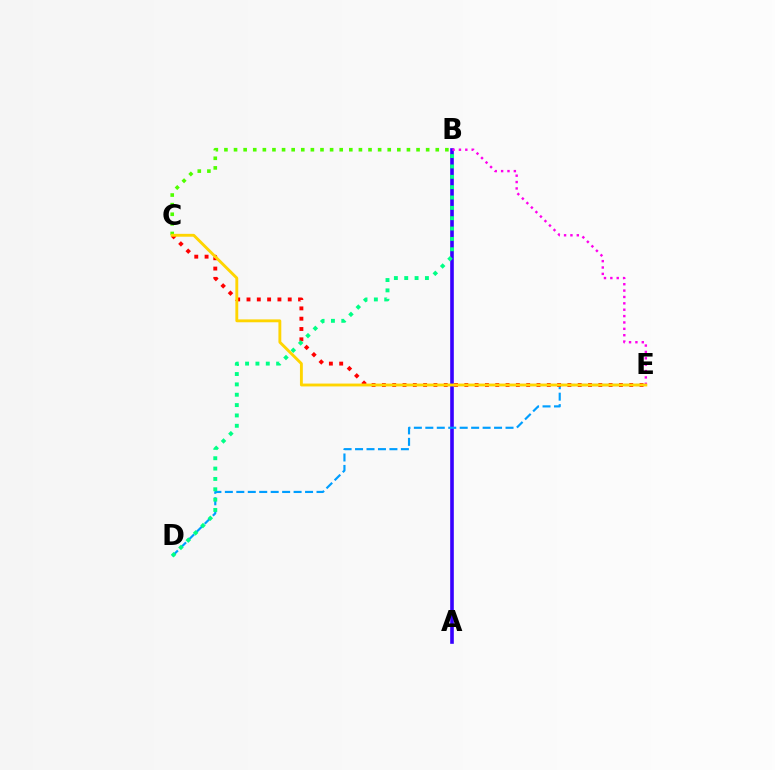{('A', 'B'): [{'color': '#3700ff', 'line_style': 'solid', 'thickness': 2.6}], ('D', 'E'): [{'color': '#009eff', 'line_style': 'dashed', 'thickness': 1.56}], ('B', 'E'): [{'color': '#ff00ed', 'line_style': 'dotted', 'thickness': 1.73}], ('C', 'E'): [{'color': '#ff0000', 'line_style': 'dotted', 'thickness': 2.8}, {'color': '#ffd500', 'line_style': 'solid', 'thickness': 2.07}], ('B', 'C'): [{'color': '#4fff00', 'line_style': 'dotted', 'thickness': 2.61}], ('B', 'D'): [{'color': '#00ff86', 'line_style': 'dotted', 'thickness': 2.81}]}